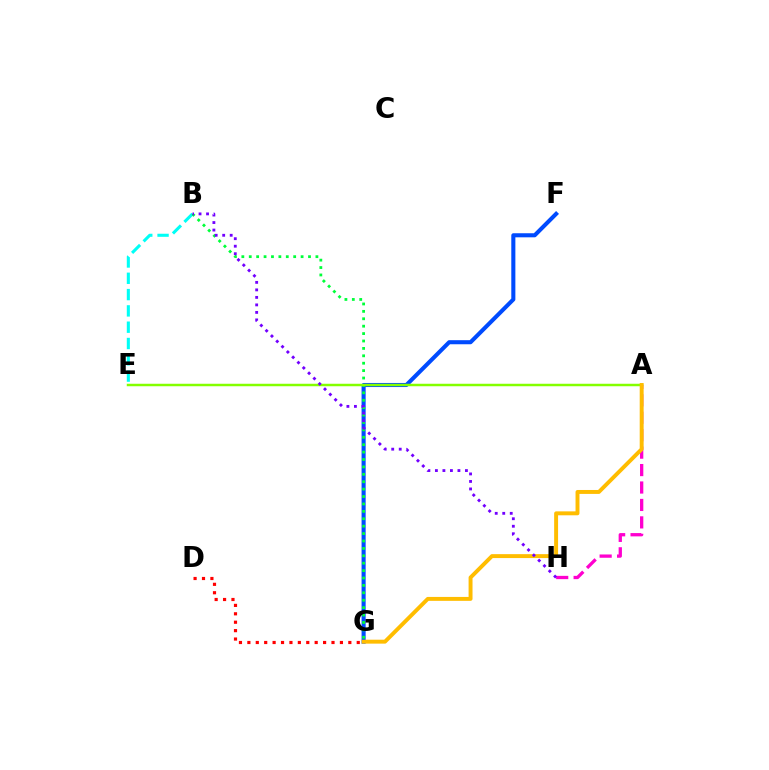{('B', 'E'): [{'color': '#00fff6', 'line_style': 'dashed', 'thickness': 2.21}], ('F', 'G'): [{'color': '#004bff', 'line_style': 'solid', 'thickness': 2.93}], ('B', 'G'): [{'color': '#00ff39', 'line_style': 'dotted', 'thickness': 2.01}], ('A', 'H'): [{'color': '#ff00cf', 'line_style': 'dashed', 'thickness': 2.37}], ('A', 'E'): [{'color': '#84ff00', 'line_style': 'solid', 'thickness': 1.78}], ('A', 'G'): [{'color': '#ffbd00', 'line_style': 'solid', 'thickness': 2.83}], ('B', 'H'): [{'color': '#7200ff', 'line_style': 'dotted', 'thickness': 2.04}], ('D', 'G'): [{'color': '#ff0000', 'line_style': 'dotted', 'thickness': 2.29}]}